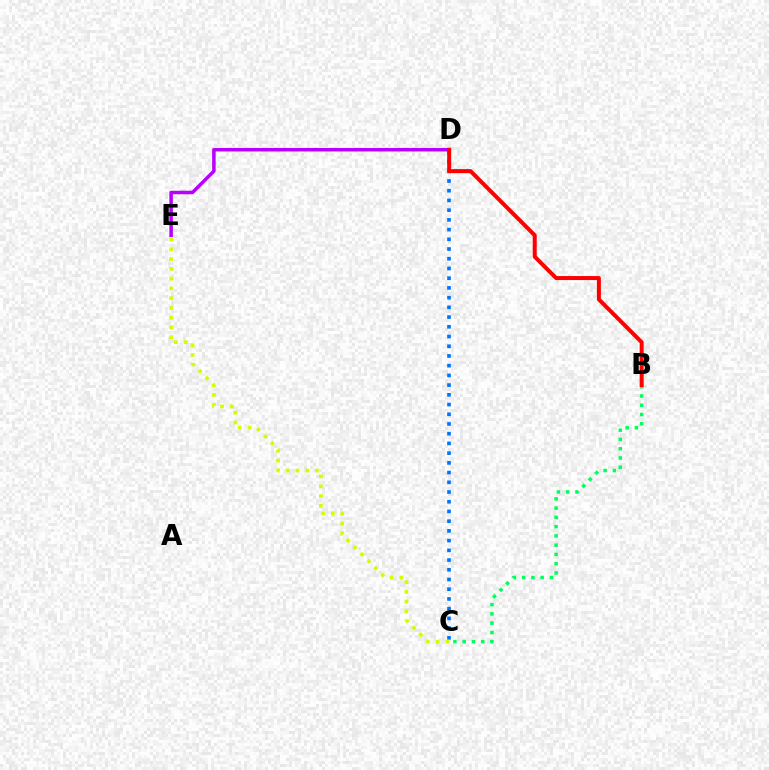{('B', 'C'): [{'color': '#00ff5c', 'line_style': 'dotted', 'thickness': 2.52}], ('C', 'D'): [{'color': '#0074ff', 'line_style': 'dotted', 'thickness': 2.64}], ('D', 'E'): [{'color': '#b900ff', 'line_style': 'solid', 'thickness': 2.53}], ('C', 'E'): [{'color': '#d1ff00', 'line_style': 'dotted', 'thickness': 2.66}], ('B', 'D'): [{'color': '#ff0000', 'line_style': 'solid', 'thickness': 2.88}]}